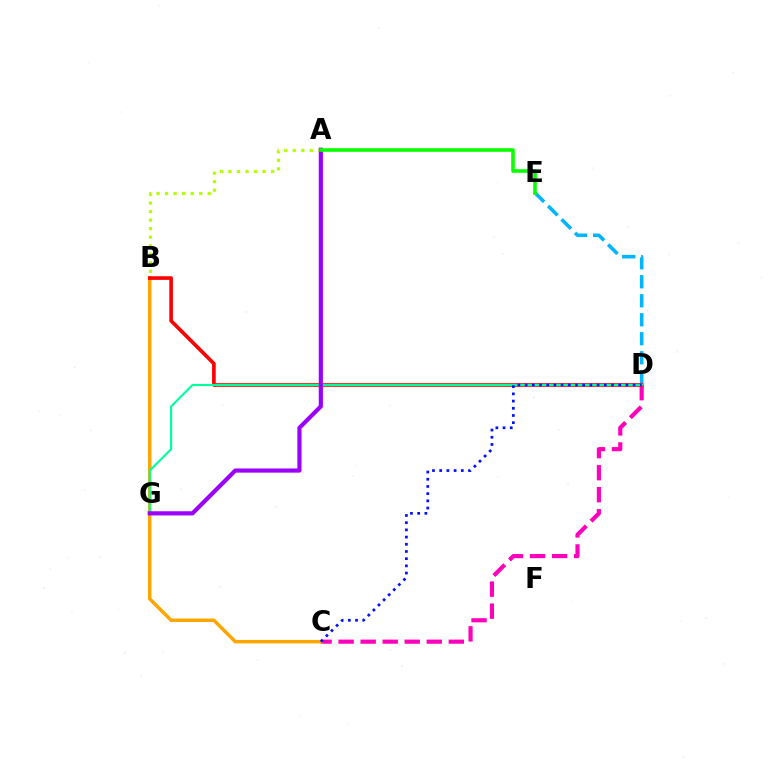{('A', 'B'): [{'color': '#b3ff00', 'line_style': 'dotted', 'thickness': 2.32}], ('C', 'D'): [{'color': '#ff00bd', 'line_style': 'dashed', 'thickness': 2.99}, {'color': '#0010ff', 'line_style': 'dotted', 'thickness': 1.96}], ('D', 'E'): [{'color': '#00b5ff', 'line_style': 'dashed', 'thickness': 2.58}], ('B', 'C'): [{'color': '#ffa500', 'line_style': 'solid', 'thickness': 2.51}], ('B', 'D'): [{'color': '#ff0000', 'line_style': 'solid', 'thickness': 2.63}], ('D', 'G'): [{'color': '#00ff9d', 'line_style': 'solid', 'thickness': 1.54}], ('A', 'G'): [{'color': '#9b00ff', 'line_style': 'solid', 'thickness': 3.0}], ('A', 'E'): [{'color': '#08ff00', 'line_style': 'solid', 'thickness': 2.58}]}